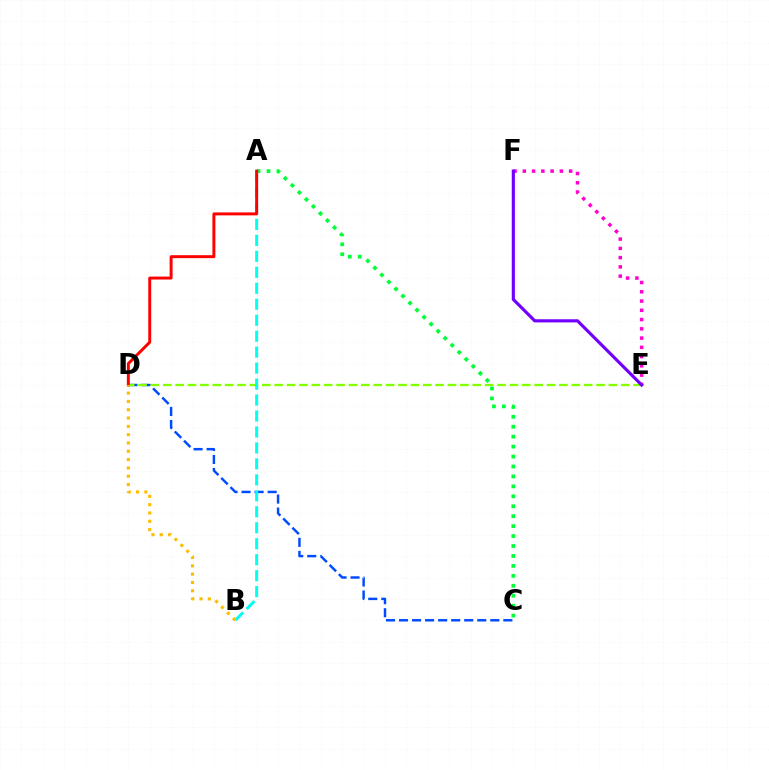{('E', 'F'): [{'color': '#ff00cf', 'line_style': 'dotted', 'thickness': 2.52}, {'color': '#7200ff', 'line_style': 'solid', 'thickness': 2.27}], ('C', 'D'): [{'color': '#004bff', 'line_style': 'dashed', 'thickness': 1.77}], ('D', 'E'): [{'color': '#84ff00', 'line_style': 'dashed', 'thickness': 1.68}], ('A', 'C'): [{'color': '#00ff39', 'line_style': 'dotted', 'thickness': 2.7}], ('A', 'B'): [{'color': '#00fff6', 'line_style': 'dashed', 'thickness': 2.17}], ('A', 'D'): [{'color': '#ff0000', 'line_style': 'solid', 'thickness': 2.13}], ('B', 'D'): [{'color': '#ffbd00', 'line_style': 'dotted', 'thickness': 2.26}]}